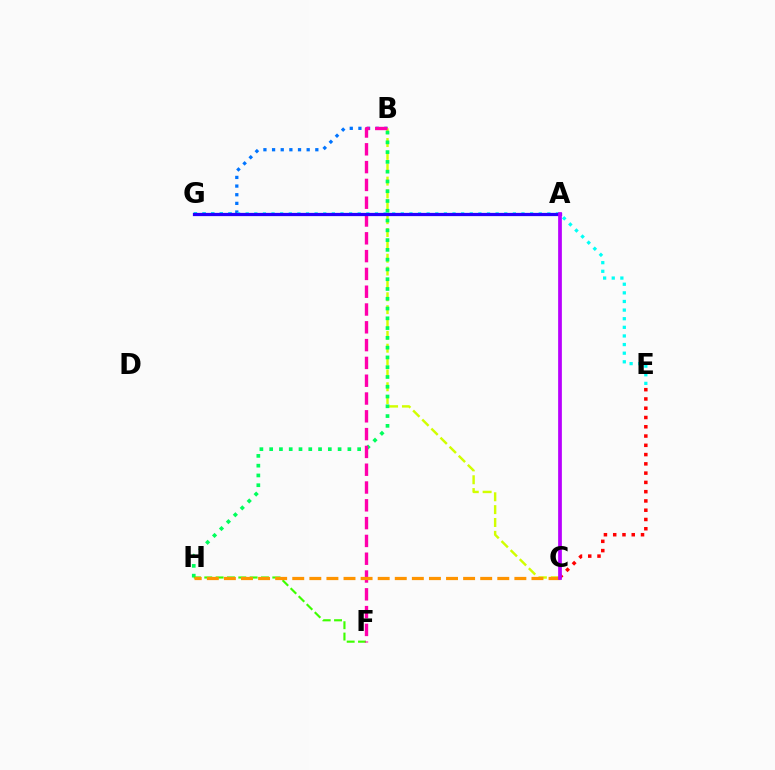{('B', 'G'): [{'color': '#0074ff', 'line_style': 'dotted', 'thickness': 2.35}], ('B', 'C'): [{'color': '#d1ff00', 'line_style': 'dashed', 'thickness': 1.75}], ('B', 'H'): [{'color': '#00ff5c', 'line_style': 'dotted', 'thickness': 2.66}], ('F', 'H'): [{'color': '#3dff00', 'line_style': 'dashed', 'thickness': 1.54}], ('C', 'E'): [{'color': '#ff0000', 'line_style': 'dotted', 'thickness': 2.52}], ('E', 'G'): [{'color': '#00fff6', 'line_style': 'dotted', 'thickness': 2.34}], ('B', 'F'): [{'color': '#ff00ac', 'line_style': 'dashed', 'thickness': 2.42}], ('A', 'G'): [{'color': '#2500ff', 'line_style': 'solid', 'thickness': 2.33}], ('C', 'H'): [{'color': '#ff9400', 'line_style': 'dashed', 'thickness': 2.32}], ('A', 'C'): [{'color': '#b900ff', 'line_style': 'solid', 'thickness': 2.69}]}